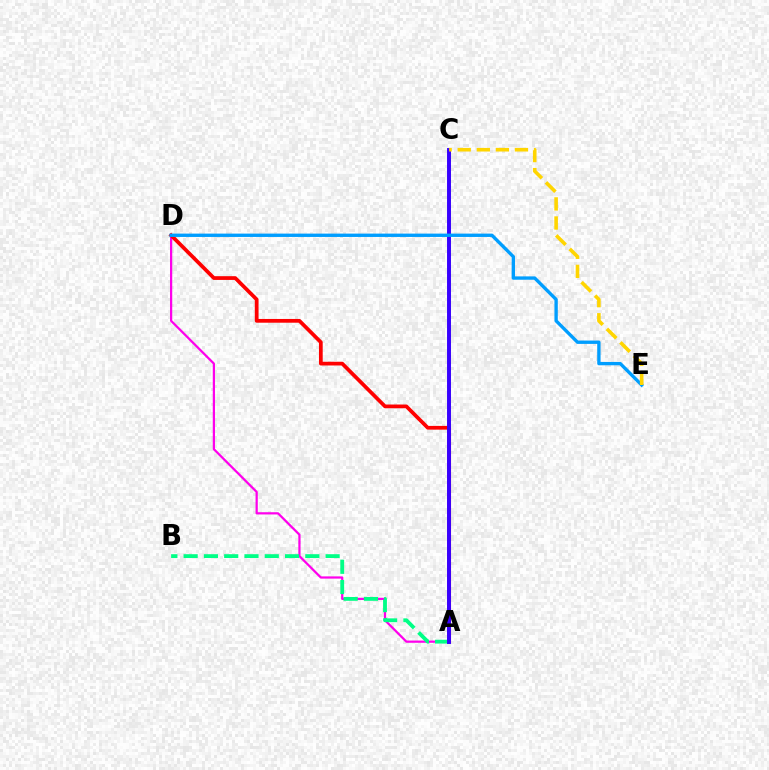{('A', 'D'): [{'color': '#ff00ed', 'line_style': 'solid', 'thickness': 1.61}, {'color': '#ff0000', 'line_style': 'solid', 'thickness': 2.69}], ('A', 'C'): [{'color': '#4fff00', 'line_style': 'dotted', 'thickness': 1.84}, {'color': '#3700ff', 'line_style': 'solid', 'thickness': 2.84}], ('A', 'B'): [{'color': '#00ff86', 'line_style': 'dashed', 'thickness': 2.75}], ('D', 'E'): [{'color': '#009eff', 'line_style': 'solid', 'thickness': 2.41}], ('C', 'E'): [{'color': '#ffd500', 'line_style': 'dashed', 'thickness': 2.59}]}